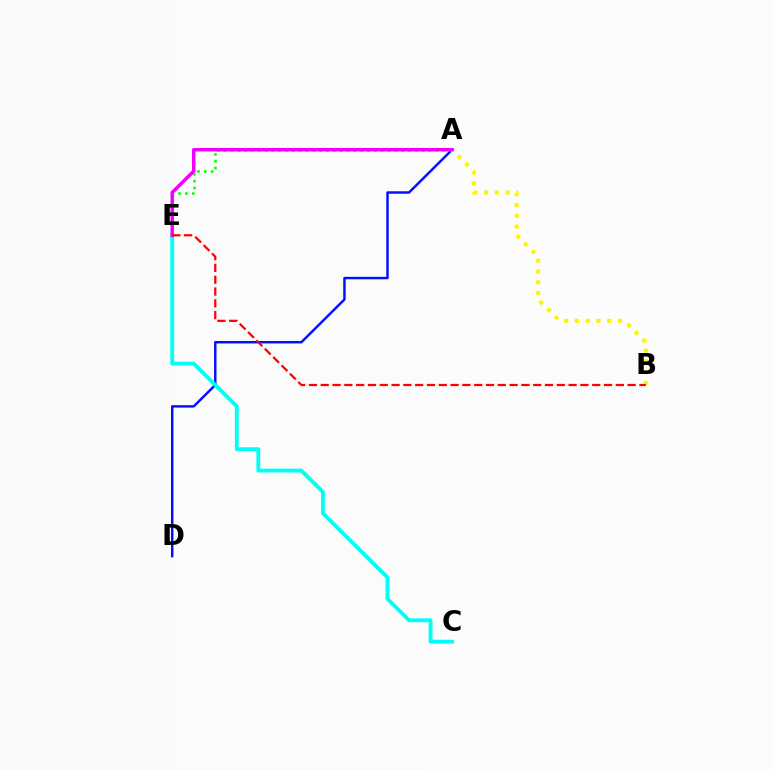{('A', 'E'): [{'color': '#08ff00', 'line_style': 'dotted', 'thickness': 1.85}, {'color': '#ee00ff', 'line_style': 'solid', 'thickness': 2.49}], ('A', 'D'): [{'color': '#0010ff', 'line_style': 'solid', 'thickness': 1.76}], ('A', 'B'): [{'color': '#fcf500', 'line_style': 'dotted', 'thickness': 2.93}], ('C', 'E'): [{'color': '#00fff6', 'line_style': 'solid', 'thickness': 2.78}], ('B', 'E'): [{'color': '#ff0000', 'line_style': 'dashed', 'thickness': 1.6}]}